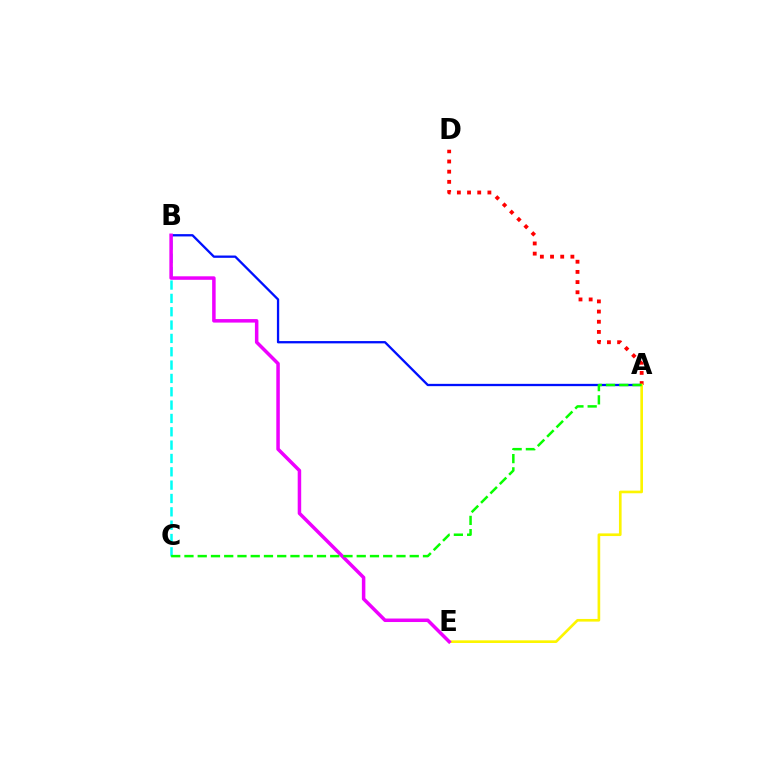{('B', 'C'): [{'color': '#00fff6', 'line_style': 'dashed', 'thickness': 1.81}], ('A', 'B'): [{'color': '#0010ff', 'line_style': 'solid', 'thickness': 1.66}], ('A', 'D'): [{'color': '#ff0000', 'line_style': 'dotted', 'thickness': 2.76}], ('A', 'E'): [{'color': '#fcf500', 'line_style': 'solid', 'thickness': 1.91}], ('B', 'E'): [{'color': '#ee00ff', 'line_style': 'solid', 'thickness': 2.52}], ('A', 'C'): [{'color': '#08ff00', 'line_style': 'dashed', 'thickness': 1.8}]}